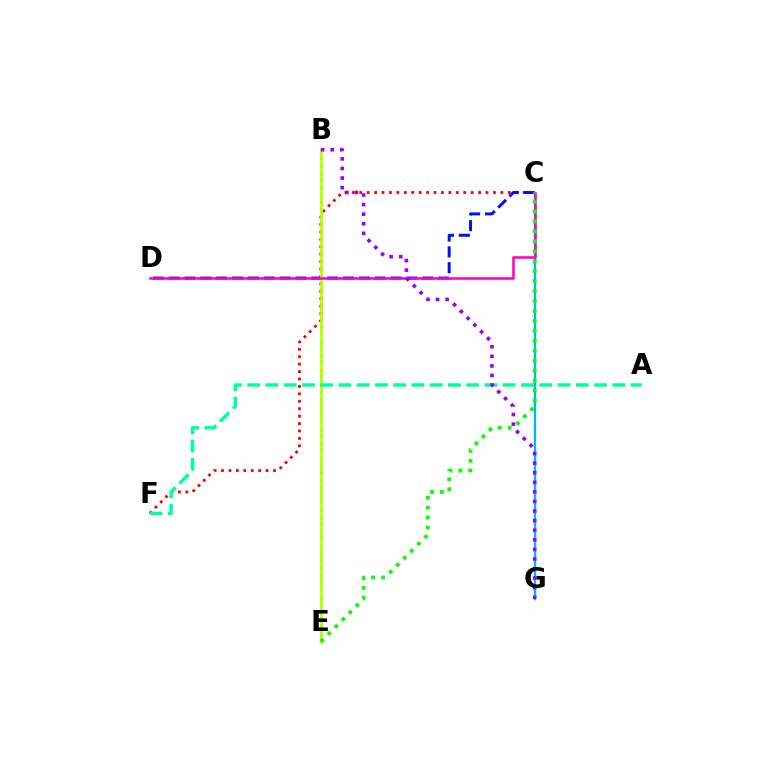{('B', 'E'): [{'color': '#ffa500', 'line_style': 'dotted', 'thickness': 1.99}, {'color': '#b3ff00', 'line_style': 'solid', 'thickness': 2.0}], ('C', 'F'): [{'color': '#ff0000', 'line_style': 'dotted', 'thickness': 2.02}], ('C', 'D'): [{'color': '#0010ff', 'line_style': 'dashed', 'thickness': 2.15}, {'color': '#ff00bd', 'line_style': 'solid', 'thickness': 1.83}], ('C', 'G'): [{'color': '#00b5ff', 'line_style': 'solid', 'thickness': 1.7}], ('A', 'F'): [{'color': '#00ff9d', 'line_style': 'dashed', 'thickness': 2.48}], ('C', 'E'): [{'color': '#08ff00', 'line_style': 'dotted', 'thickness': 2.7}], ('B', 'G'): [{'color': '#9b00ff', 'line_style': 'dotted', 'thickness': 2.6}]}